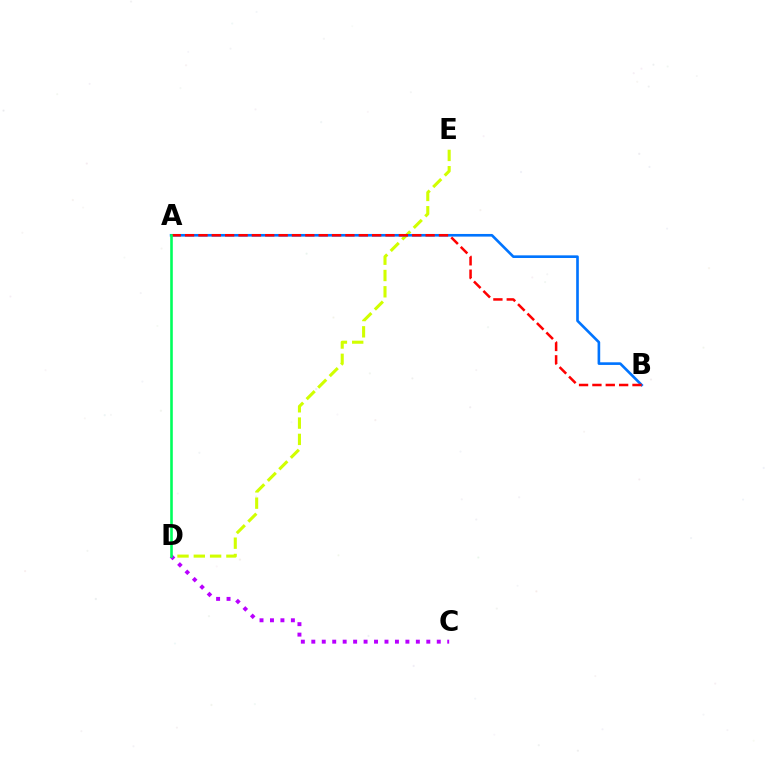{('D', 'E'): [{'color': '#d1ff00', 'line_style': 'dashed', 'thickness': 2.21}], ('A', 'B'): [{'color': '#0074ff', 'line_style': 'solid', 'thickness': 1.9}, {'color': '#ff0000', 'line_style': 'dashed', 'thickness': 1.82}], ('C', 'D'): [{'color': '#b900ff', 'line_style': 'dotted', 'thickness': 2.84}], ('A', 'D'): [{'color': '#00ff5c', 'line_style': 'solid', 'thickness': 1.87}]}